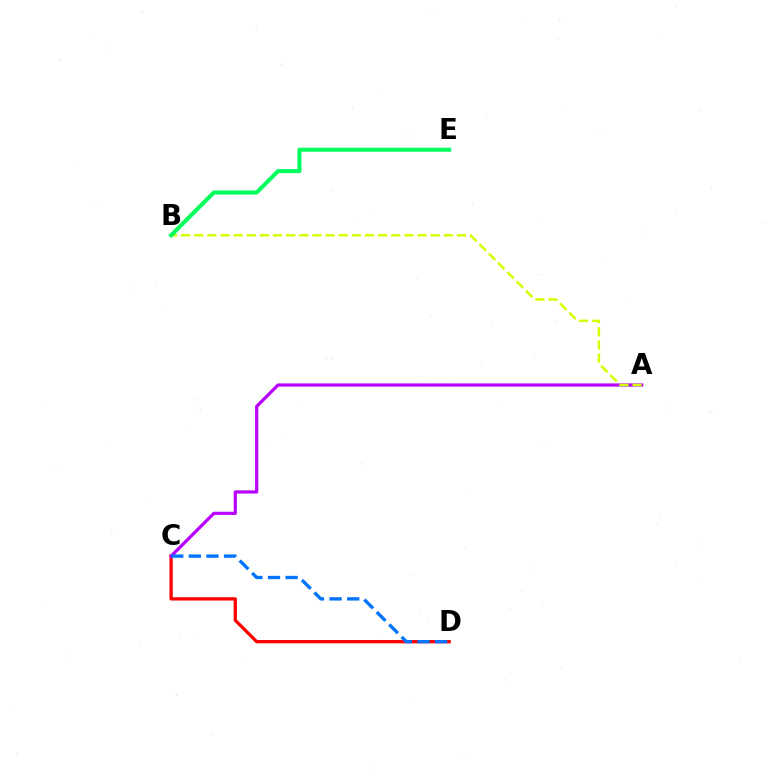{('C', 'D'): [{'color': '#ff0000', 'line_style': 'solid', 'thickness': 2.37}, {'color': '#0074ff', 'line_style': 'dashed', 'thickness': 2.39}], ('A', 'C'): [{'color': '#b900ff', 'line_style': 'solid', 'thickness': 2.3}], ('A', 'B'): [{'color': '#d1ff00', 'line_style': 'dashed', 'thickness': 1.78}], ('B', 'E'): [{'color': '#00ff5c', 'line_style': 'solid', 'thickness': 2.92}]}